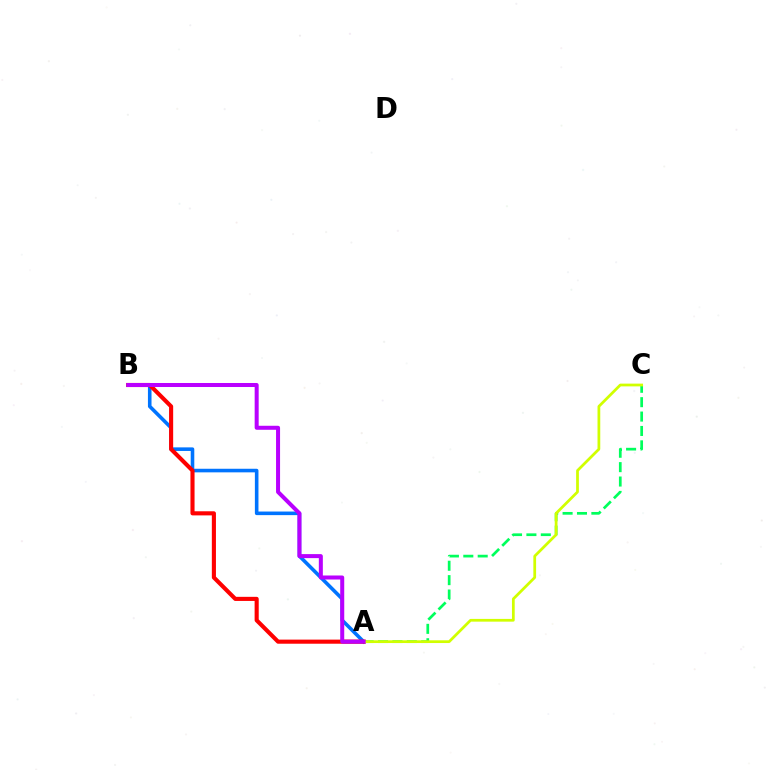{('A', 'B'): [{'color': '#0074ff', 'line_style': 'solid', 'thickness': 2.58}, {'color': '#ff0000', 'line_style': 'solid', 'thickness': 2.96}, {'color': '#b900ff', 'line_style': 'solid', 'thickness': 2.89}], ('A', 'C'): [{'color': '#00ff5c', 'line_style': 'dashed', 'thickness': 1.96}, {'color': '#d1ff00', 'line_style': 'solid', 'thickness': 1.98}]}